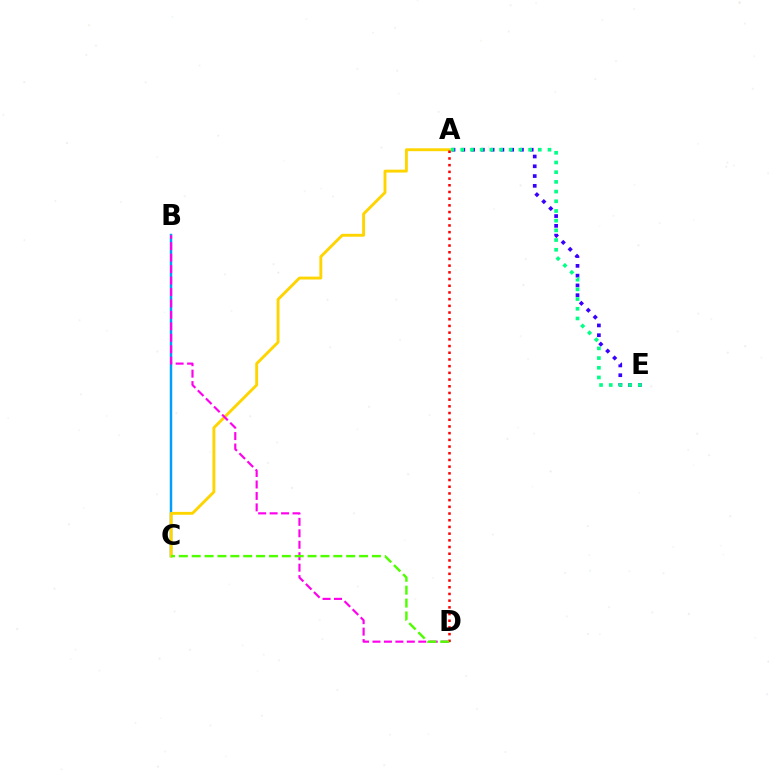{('A', 'E'): [{'color': '#3700ff', 'line_style': 'dotted', 'thickness': 2.66}, {'color': '#00ff86', 'line_style': 'dotted', 'thickness': 2.63}], ('B', 'C'): [{'color': '#009eff', 'line_style': 'solid', 'thickness': 1.77}], ('A', 'C'): [{'color': '#ffd500', 'line_style': 'solid', 'thickness': 2.08}], ('B', 'D'): [{'color': '#ff00ed', 'line_style': 'dashed', 'thickness': 1.56}], ('A', 'D'): [{'color': '#ff0000', 'line_style': 'dotted', 'thickness': 1.82}], ('C', 'D'): [{'color': '#4fff00', 'line_style': 'dashed', 'thickness': 1.75}]}